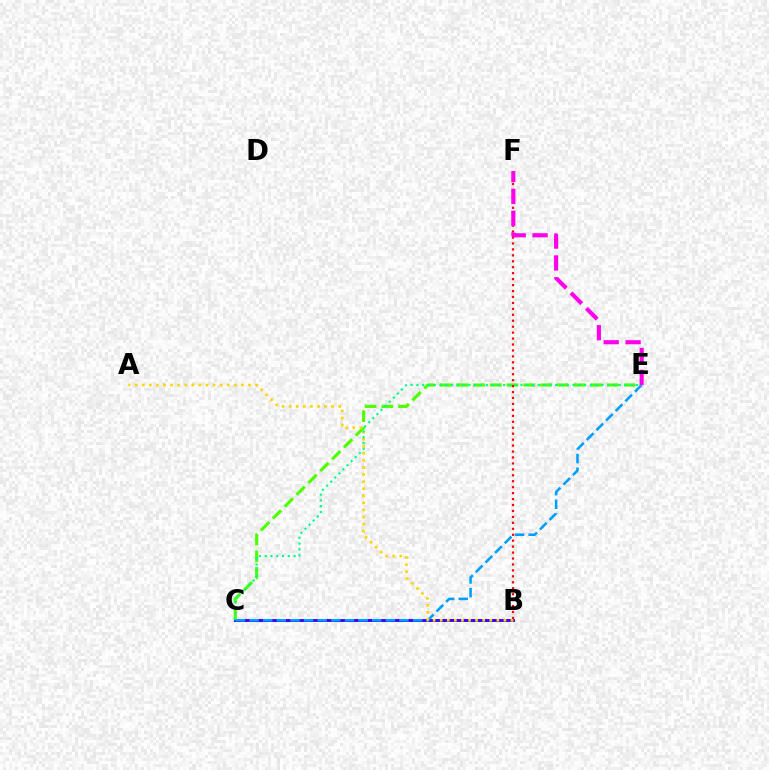{('C', 'E'): [{'color': '#4fff00', 'line_style': 'dashed', 'thickness': 2.28}, {'color': '#009eff', 'line_style': 'dashed', 'thickness': 1.85}, {'color': '#00ff86', 'line_style': 'dotted', 'thickness': 1.57}], ('B', 'C'): [{'color': '#3700ff', 'line_style': 'solid', 'thickness': 2.09}], ('A', 'B'): [{'color': '#ffd500', 'line_style': 'dotted', 'thickness': 1.92}], ('B', 'F'): [{'color': '#ff0000', 'line_style': 'dotted', 'thickness': 1.62}], ('E', 'F'): [{'color': '#ff00ed', 'line_style': 'dashed', 'thickness': 2.97}]}